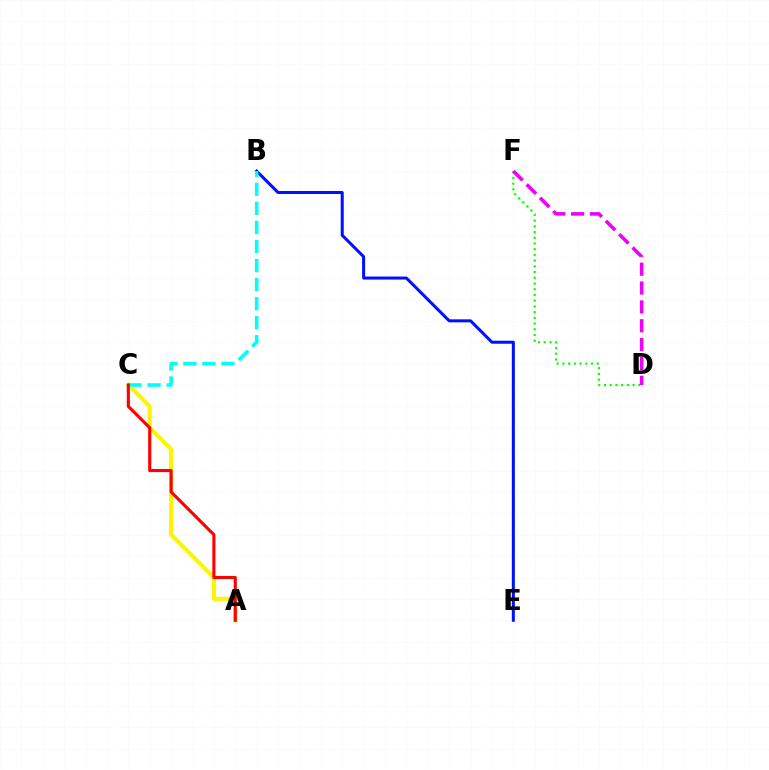{('B', 'E'): [{'color': '#0010ff', 'line_style': 'solid', 'thickness': 2.18}], ('D', 'F'): [{'color': '#08ff00', 'line_style': 'dotted', 'thickness': 1.56}, {'color': '#ee00ff', 'line_style': 'dashed', 'thickness': 2.56}], ('A', 'C'): [{'color': '#fcf500', 'line_style': 'solid', 'thickness': 2.93}, {'color': '#ff0000', 'line_style': 'solid', 'thickness': 2.24}], ('B', 'C'): [{'color': '#00fff6', 'line_style': 'dashed', 'thickness': 2.59}]}